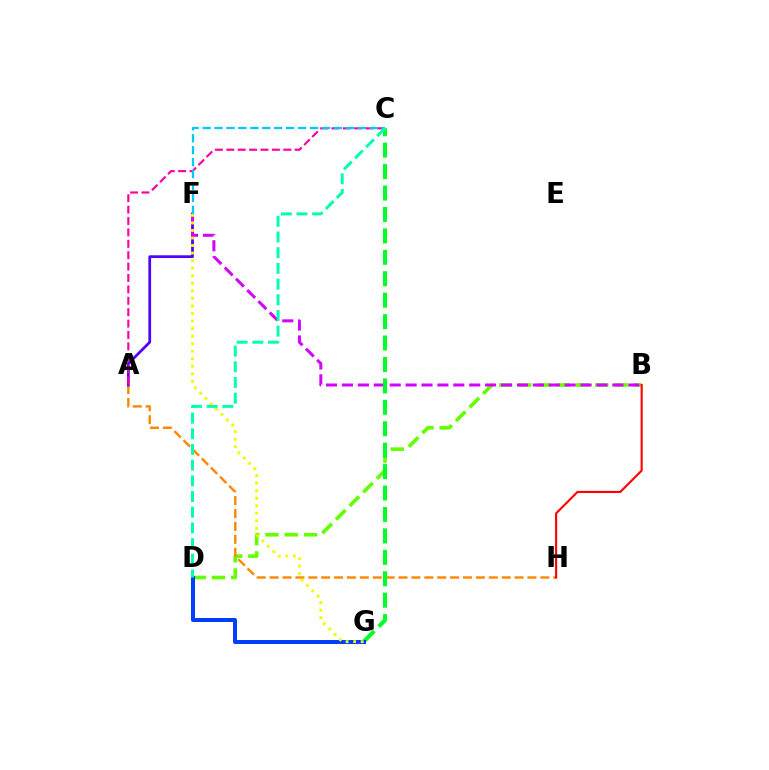{('B', 'D'): [{'color': '#66ff00', 'line_style': 'dashed', 'thickness': 2.62}], ('A', 'H'): [{'color': '#ff8800', 'line_style': 'dashed', 'thickness': 1.75}], ('A', 'F'): [{'color': '#4f00ff', 'line_style': 'solid', 'thickness': 1.98}], ('A', 'C'): [{'color': '#ff00a0', 'line_style': 'dashed', 'thickness': 1.55}], ('B', 'F'): [{'color': '#d600ff', 'line_style': 'dashed', 'thickness': 2.16}], ('C', 'F'): [{'color': '#00c7ff', 'line_style': 'dashed', 'thickness': 1.62}], ('C', 'G'): [{'color': '#00ff27', 'line_style': 'dashed', 'thickness': 2.91}], ('B', 'H'): [{'color': '#ff0000', 'line_style': 'solid', 'thickness': 1.52}], ('D', 'G'): [{'color': '#003fff', 'line_style': 'solid', 'thickness': 2.88}], ('F', 'G'): [{'color': '#eeff00', 'line_style': 'dotted', 'thickness': 2.05}], ('C', 'D'): [{'color': '#00ffaf', 'line_style': 'dashed', 'thickness': 2.13}]}